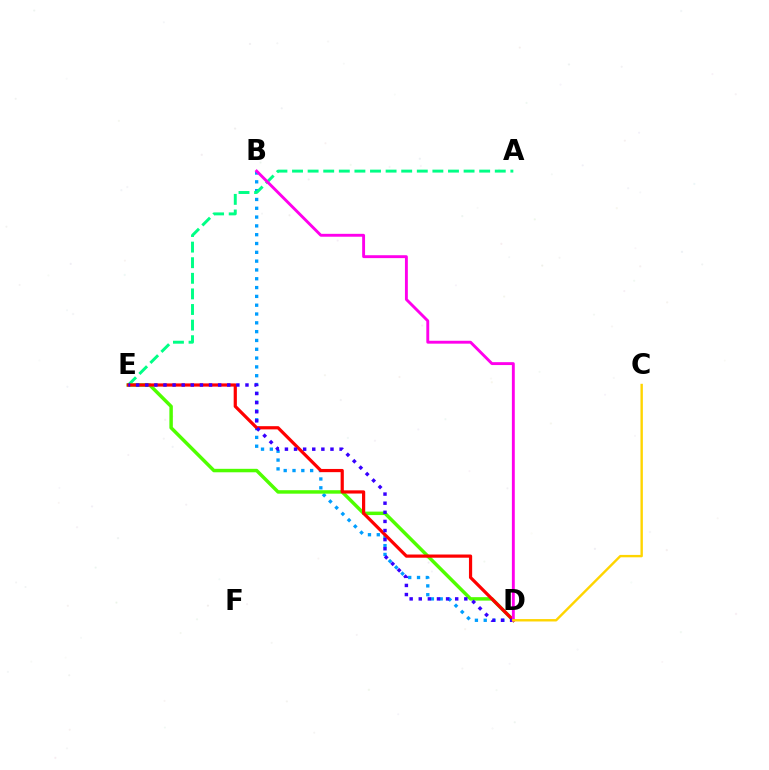{('B', 'D'): [{'color': '#009eff', 'line_style': 'dotted', 'thickness': 2.39}, {'color': '#ff00ed', 'line_style': 'solid', 'thickness': 2.08}], ('A', 'E'): [{'color': '#00ff86', 'line_style': 'dashed', 'thickness': 2.12}], ('D', 'E'): [{'color': '#4fff00', 'line_style': 'solid', 'thickness': 2.49}, {'color': '#ff0000', 'line_style': 'solid', 'thickness': 2.31}, {'color': '#3700ff', 'line_style': 'dotted', 'thickness': 2.48}], ('C', 'D'): [{'color': '#ffd500', 'line_style': 'solid', 'thickness': 1.73}]}